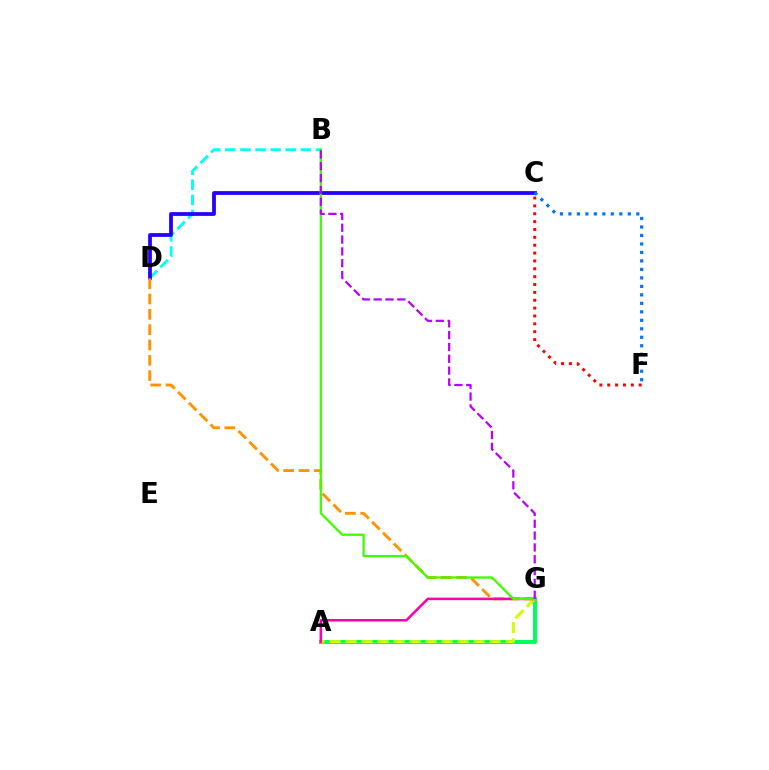{('B', 'D'): [{'color': '#00fff6', 'line_style': 'dashed', 'thickness': 2.05}], ('C', 'D'): [{'color': '#2500ff', 'line_style': 'solid', 'thickness': 2.72}], ('A', 'G'): [{'color': '#00ff5c', 'line_style': 'solid', 'thickness': 2.88}, {'color': '#d1ff00', 'line_style': 'dashed', 'thickness': 2.18}, {'color': '#ff00ac', 'line_style': 'solid', 'thickness': 1.83}], ('D', 'G'): [{'color': '#ff9400', 'line_style': 'dashed', 'thickness': 2.08}], ('C', 'F'): [{'color': '#0074ff', 'line_style': 'dotted', 'thickness': 2.31}, {'color': '#ff0000', 'line_style': 'dotted', 'thickness': 2.14}], ('B', 'G'): [{'color': '#3dff00', 'line_style': 'solid', 'thickness': 1.65}, {'color': '#b900ff', 'line_style': 'dashed', 'thickness': 1.61}]}